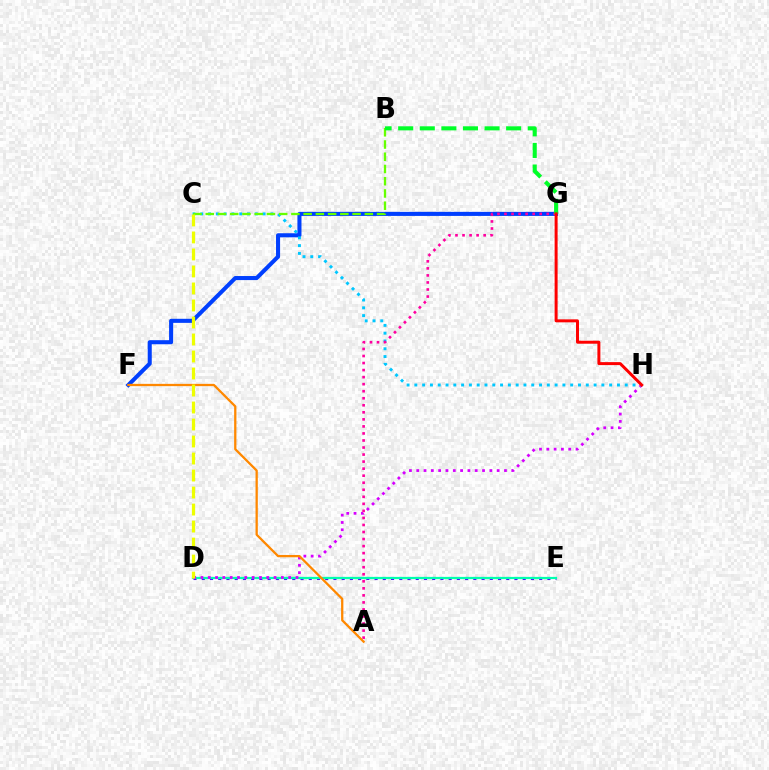{('D', 'E'): [{'color': '#4f00ff', 'line_style': 'dotted', 'thickness': 2.24}, {'color': '#00ffaf', 'line_style': 'solid', 'thickness': 1.6}], ('F', 'G'): [{'color': '#003fff', 'line_style': 'solid', 'thickness': 2.92}], ('D', 'H'): [{'color': '#d600ff', 'line_style': 'dotted', 'thickness': 1.99}], ('C', 'H'): [{'color': '#00c7ff', 'line_style': 'dotted', 'thickness': 2.12}], ('B', 'C'): [{'color': '#66ff00', 'line_style': 'dashed', 'thickness': 1.66}], ('A', 'G'): [{'color': '#ff00a0', 'line_style': 'dotted', 'thickness': 1.91}], ('A', 'F'): [{'color': '#ff8800', 'line_style': 'solid', 'thickness': 1.64}], ('C', 'D'): [{'color': '#eeff00', 'line_style': 'dashed', 'thickness': 2.31}], ('B', 'G'): [{'color': '#00ff27', 'line_style': 'dashed', 'thickness': 2.93}], ('G', 'H'): [{'color': '#ff0000', 'line_style': 'solid', 'thickness': 2.15}]}